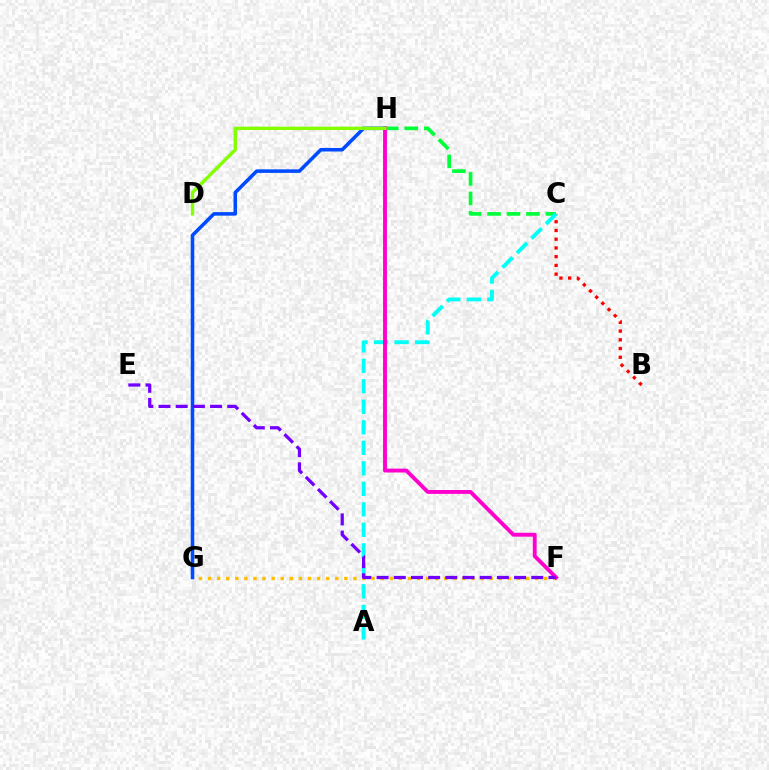{('C', 'H'): [{'color': '#00ff39', 'line_style': 'dashed', 'thickness': 2.65}], ('G', 'H'): [{'color': '#004bff', 'line_style': 'solid', 'thickness': 2.56}], ('F', 'G'): [{'color': '#ffbd00', 'line_style': 'dotted', 'thickness': 2.47}], ('B', 'C'): [{'color': '#ff0000', 'line_style': 'dotted', 'thickness': 2.37}], ('A', 'C'): [{'color': '#00fff6', 'line_style': 'dashed', 'thickness': 2.79}], ('F', 'H'): [{'color': '#ff00cf', 'line_style': 'solid', 'thickness': 2.79}], ('E', 'F'): [{'color': '#7200ff', 'line_style': 'dashed', 'thickness': 2.33}], ('D', 'H'): [{'color': '#84ff00', 'line_style': 'solid', 'thickness': 2.42}]}